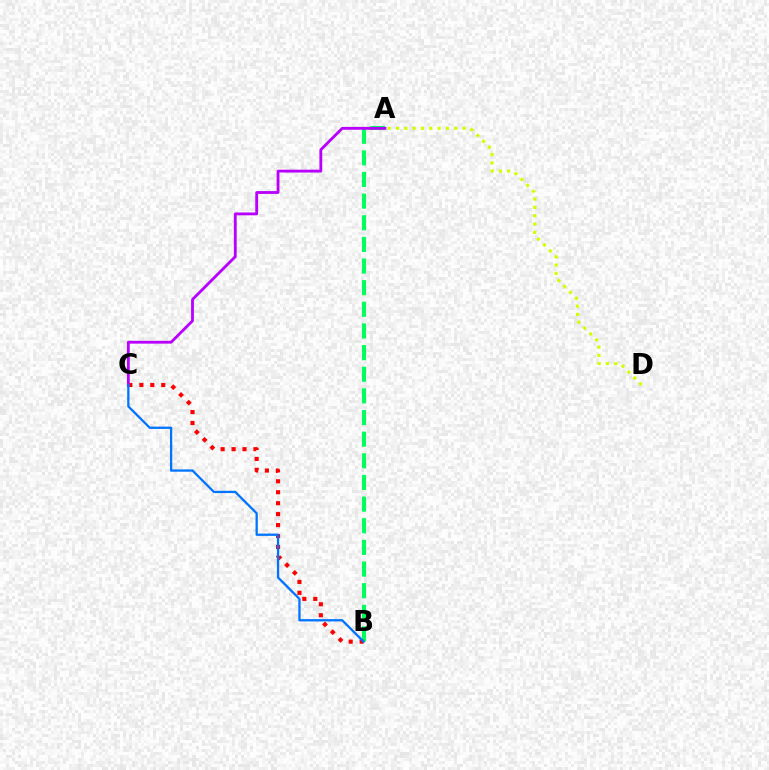{('A', 'B'): [{'color': '#00ff5c', 'line_style': 'dashed', 'thickness': 2.94}], ('B', 'C'): [{'color': '#ff0000', 'line_style': 'dotted', 'thickness': 2.97}, {'color': '#0074ff', 'line_style': 'solid', 'thickness': 1.65}], ('A', 'C'): [{'color': '#b900ff', 'line_style': 'solid', 'thickness': 2.04}], ('A', 'D'): [{'color': '#d1ff00', 'line_style': 'dotted', 'thickness': 2.26}]}